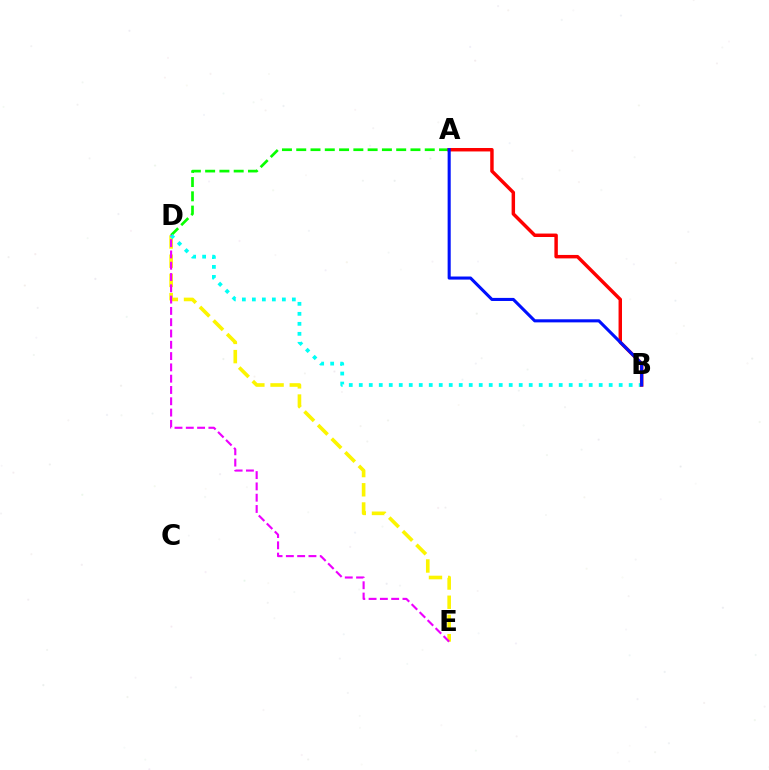{('A', 'D'): [{'color': '#08ff00', 'line_style': 'dashed', 'thickness': 1.94}], ('D', 'E'): [{'color': '#fcf500', 'line_style': 'dashed', 'thickness': 2.61}, {'color': '#ee00ff', 'line_style': 'dashed', 'thickness': 1.53}], ('B', 'D'): [{'color': '#00fff6', 'line_style': 'dotted', 'thickness': 2.72}], ('A', 'B'): [{'color': '#ff0000', 'line_style': 'solid', 'thickness': 2.49}, {'color': '#0010ff', 'line_style': 'solid', 'thickness': 2.22}]}